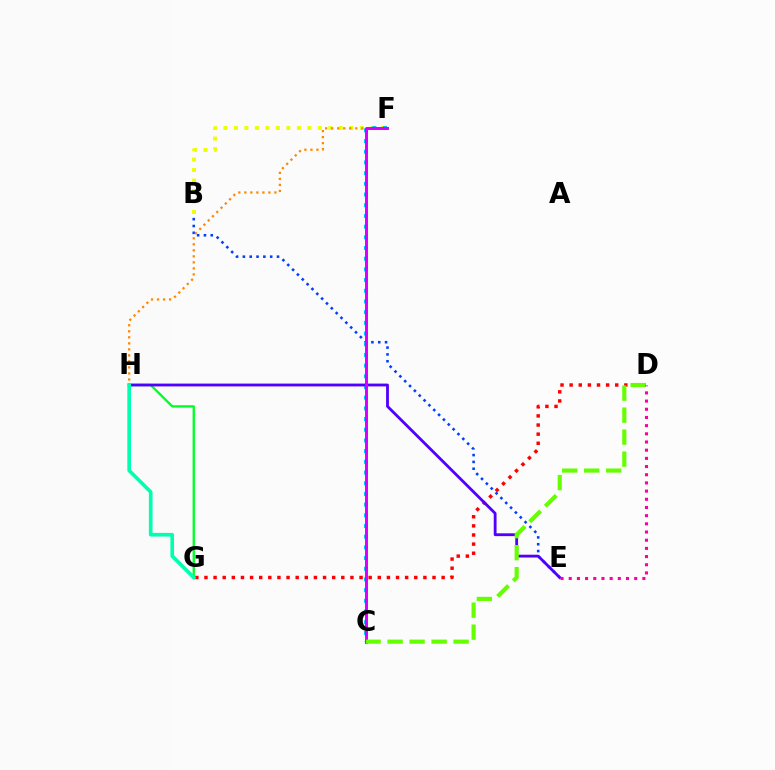{('B', 'F'): [{'color': '#eeff00', 'line_style': 'dotted', 'thickness': 2.85}], ('B', 'E'): [{'color': '#003fff', 'line_style': 'dotted', 'thickness': 1.85}], ('D', 'G'): [{'color': '#ff0000', 'line_style': 'dotted', 'thickness': 2.48}], ('C', 'F'): [{'color': '#00c7ff', 'line_style': 'dotted', 'thickness': 2.9}, {'color': '#d600ff', 'line_style': 'solid', 'thickness': 2.12}], ('G', 'H'): [{'color': '#00ff27', 'line_style': 'solid', 'thickness': 1.68}, {'color': '#00ffaf', 'line_style': 'solid', 'thickness': 2.63}], ('F', 'H'): [{'color': '#ff8800', 'line_style': 'dotted', 'thickness': 1.64}], ('E', 'H'): [{'color': '#4f00ff', 'line_style': 'solid', 'thickness': 2.02}], ('C', 'D'): [{'color': '#66ff00', 'line_style': 'dashed', 'thickness': 2.99}], ('D', 'E'): [{'color': '#ff00a0', 'line_style': 'dotted', 'thickness': 2.22}]}